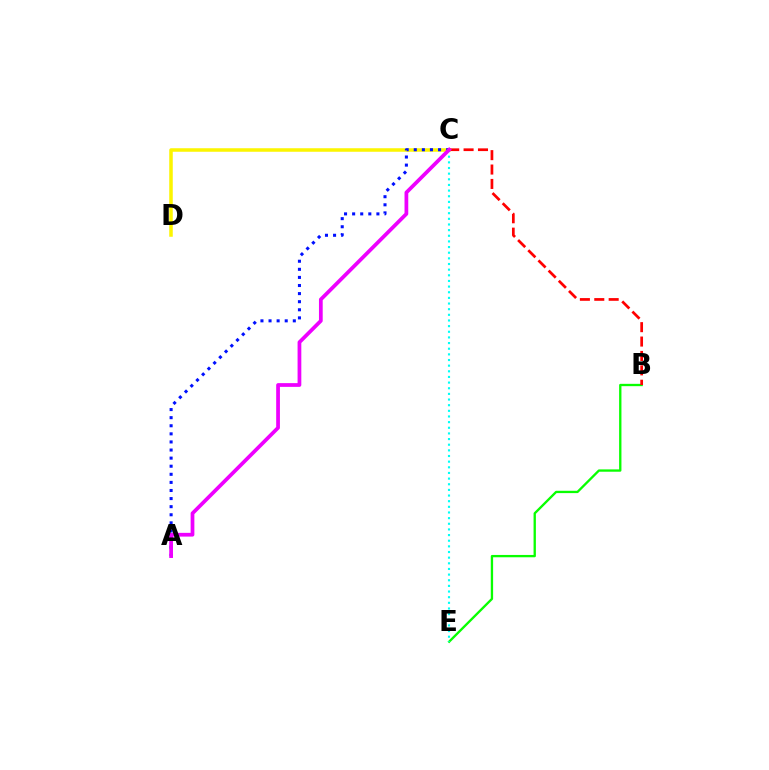{('C', 'D'): [{'color': '#fcf500', 'line_style': 'solid', 'thickness': 2.53}], ('B', 'E'): [{'color': '#08ff00', 'line_style': 'solid', 'thickness': 1.67}], ('B', 'C'): [{'color': '#ff0000', 'line_style': 'dashed', 'thickness': 1.96}], ('A', 'C'): [{'color': '#0010ff', 'line_style': 'dotted', 'thickness': 2.2}, {'color': '#ee00ff', 'line_style': 'solid', 'thickness': 2.69}], ('C', 'E'): [{'color': '#00fff6', 'line_style': 'dotted', 'thickness': 1.53}]}